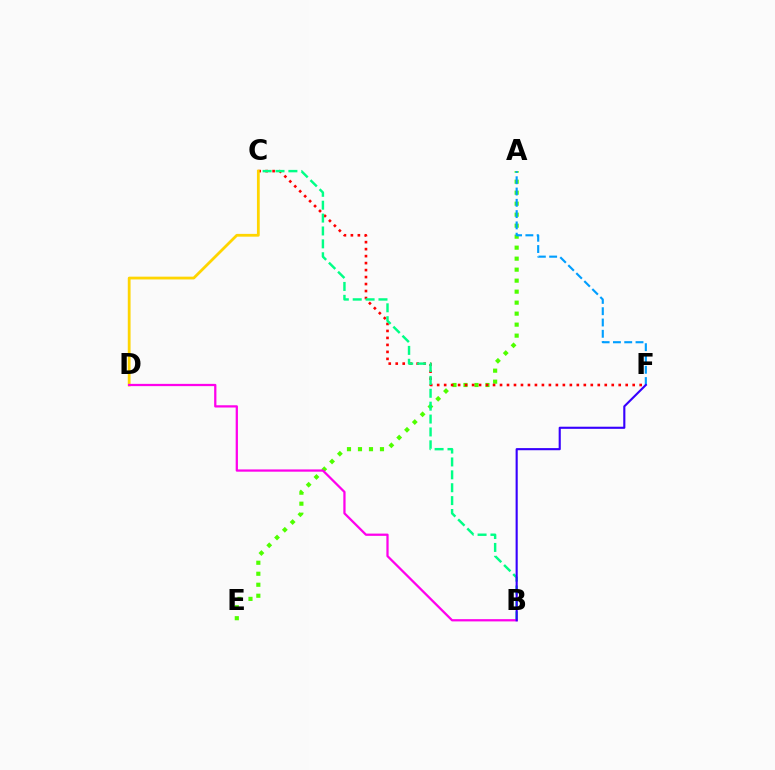{('A', 'E'): [{'color': '#4fff00', 'line_style': 'dotted', 'thickness': 2.99}], ('C', 'F'): [{'color': '#ff0000', 'line_style': 'dotted', 'thickness': 1.9}], ('B', 'C'): [{'color': '#00ff86', 'line_style': 'dashed', 'thickness': 1.75}], ('C', 'D'): [{'color': '#ffd500', 'line_style': 'solid', 'thickness': 2.01}], ('B', 'D'): [{'color': '#ff00ed', 'line_style': 'solid', 'thickness': 1.63}], ('A', 'F'): [{'color': '#009eff', 'line_style': 'dashed', 'thickness': 1.53}], ('B', 'F'): [{'color': '#3700ff', 'line_style': 'solid', 'thickness': 1.53}]}